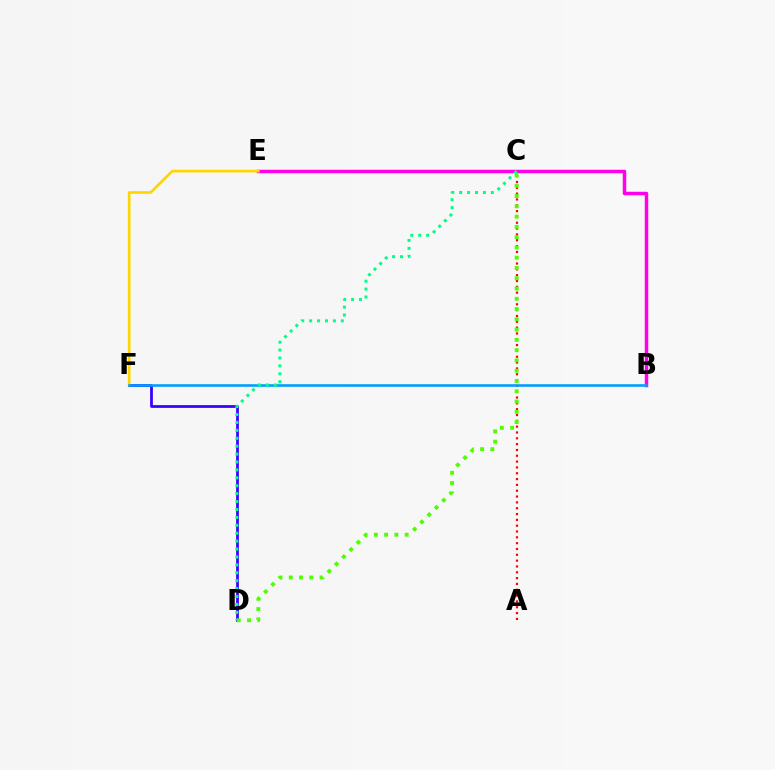{('A', 'C'): [{'color': '#ff0000', 'line_style': 'dotted', 'thickness': 1.58}], ('D', 'F'): [{'color': '#3700ff', 'line_style': 'solid', 'thickness': 1.98}], ('B', 'E'): [{'color': '#ff00ed', 'line_style': 'solid', 'thickness': 2.5}], ('E', 'F'): [{'color': '#ffd500', 'line_style': 'solid', 'thickness': 1.93}], ('B', 'F'): [{'color': '#009eff', 'line_style': 'solid', 'thickness': 1.87}], ('C', 'D'): [{'color': '#4fff00', 'line_style': 'dotted', 'thickness': 2.79}, {'color': '#00ff86', 'line_style': 'dotted', 'thickness': 2.15}]}